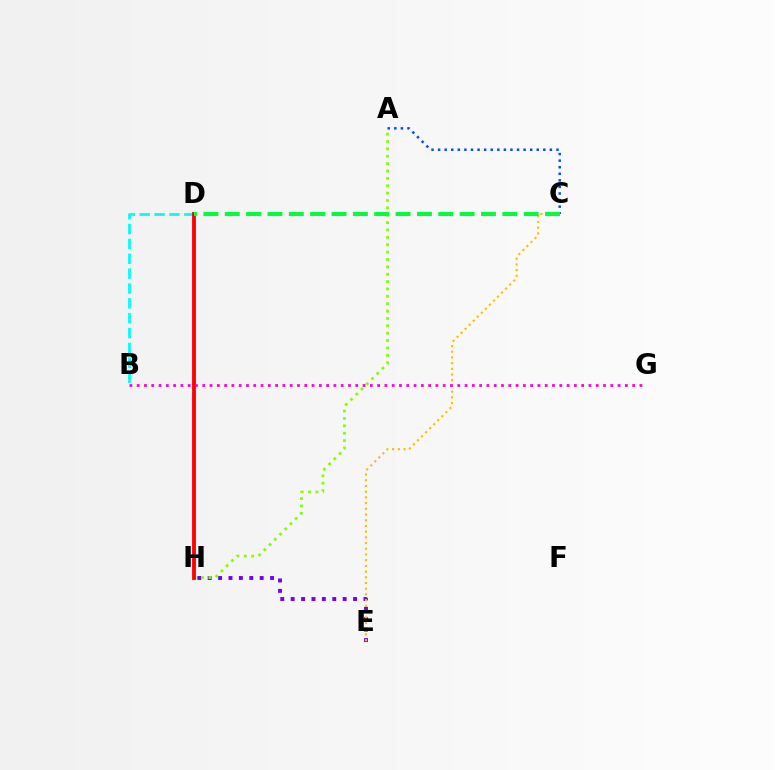{('A', 'C'): [{'color': '#004bff', 'line_style': 'dotted', 'thickness': 1.79}], ('B', 'D'): [{'color': '#00fff6', 'line_style': 'dashed', 'thickness': 2.02}], ('E', 'H'): [{'color': '#7200ff', 'line_style': 'dotted', 'thickness': 2.83}], ('C', 'E'): [{'color': '#ffbd00', 'line_style': 'dotted', 'thickness': 1.55}], ('A', 'H'): [{'color': '#84ff00', 'line_style': 'dotted', 'thickness': 2.0}], ('D', 'H'): [{'color': '#ff0000', 'line_style': 'solid', 'thickness': 2.75}], ('B', 'G'): [{'color': '#ff00cf', 'line_style': 'dotted', 'thickness': 1.98}], ('C', 'D'): [{'color': '#00ff39', 'line_style': 'dashed', 'thickness': 2.9}]}